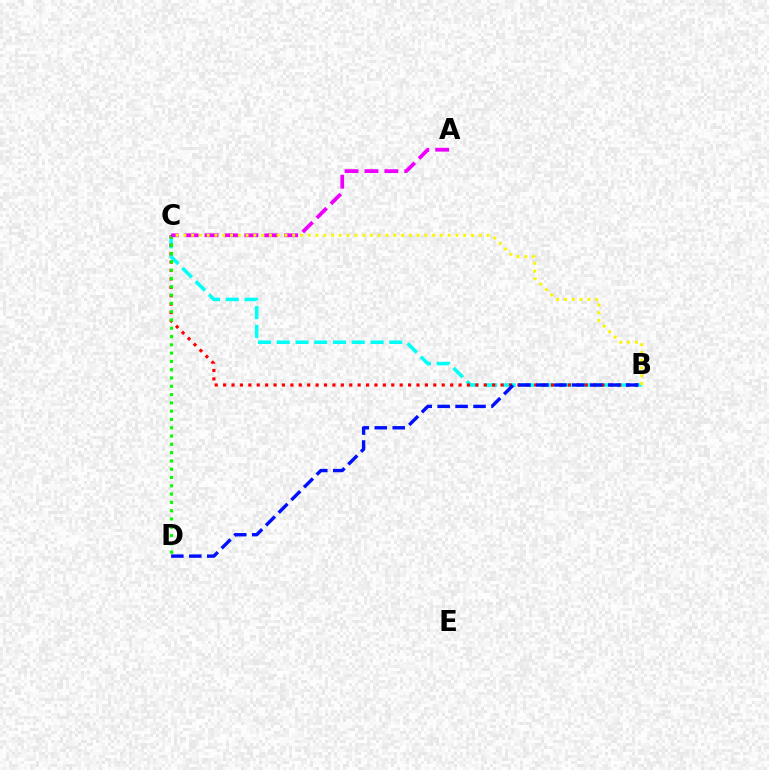{('B', 'C'): [{'color': '#00fff6', 'line_style': 'dashed', 'thickness': 2.55}, {'color': '#ff0000', 'line_style': 'dotted', 'thickness': 2.28}, {'color': '#fcf500', 'line_style': 'dotted', 'thickness': 2.11}], ('C', 'D'): [{'color': '#08ff00', 'line_style': 'dotted', 'thickness': 2.25}], ('A', 'C'): [{'color': '#ee00ff', 'line_style': 'dashed', 'thickness': 2.7}], ('B', 'D'): [{'color': '#0010ff', 'line_style': 'dashed', 'thickness': 2.44}]}